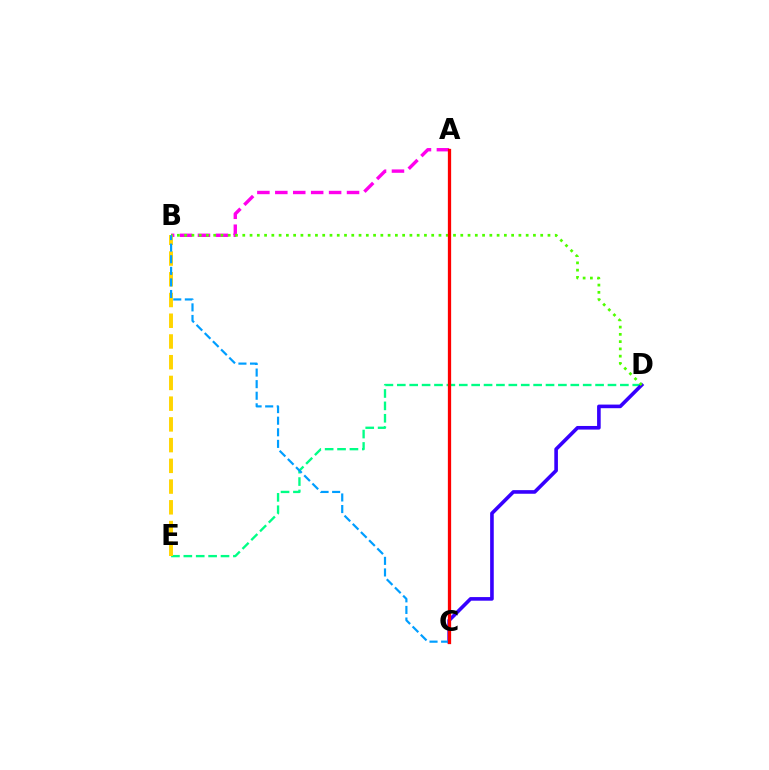{('D', 'E'): [{'color': '#00ff86', 'line_style': 'dashed', 'thickness': 1.68}], ('C', 'D'): [{'color': '#3700ff', 'line_style': 'solid', 'thickness': 2.6}], ('A', 'B'): [{'color': '#ff00ed', 'line_style': 'dashed', 'thickness': 2.44}], ('B', 'E'): [{'color': '#ffd500', 'line_style': 'dashed', 'thickness': 2.82}], ('B', 'D'): [{'color': '#4fff00', 'line_style': 'dotted', 'thickness': 1.97}], ('B', 'C'): [{'color': '#009eff', 'line_style': 'dashed', 'thickness': 1.57}], ('A', 'C'): [{'color': '#ff0000', 'line_style': 'solid', 'thickness': 2.36}]}